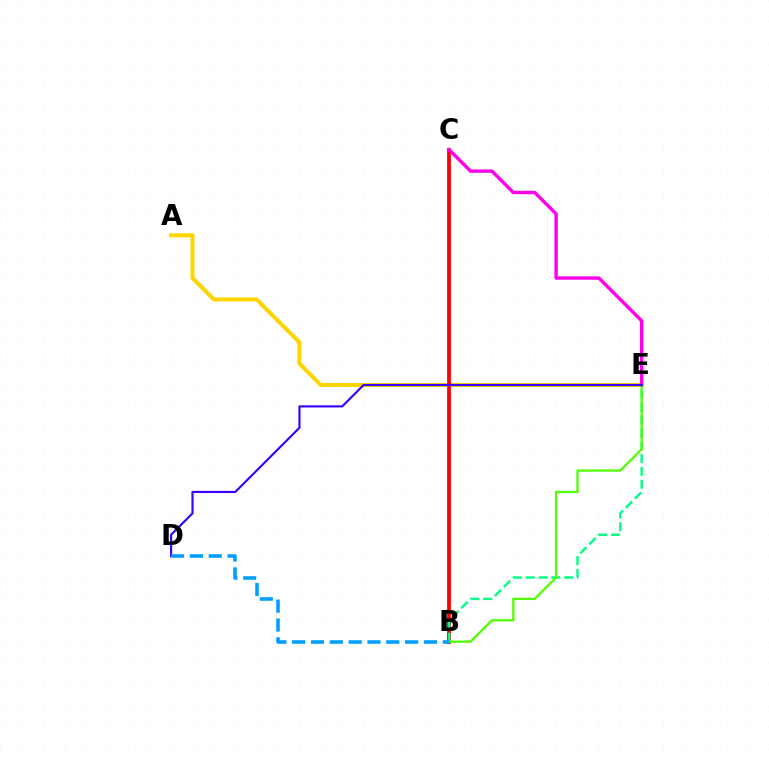{('A', 'E'): [{'color': '#ffd500', 'line_style': 'solid', 'thickness': 2.91}], ('B', 'C'): [{'color': '#ff0000', 'line_style': 'solid', 'thickness': 2.72}], ('C', 'E'): [{'color': '#ff00ed', 'line_style': 'solid', 'thickness': 2.44}], ('B', 'E'): [{'color': '#00ff86', 'line_style': 'dashed', 'thickness': 1.74}, {'color': '#4fff00', 'line_style': 'solid', 'thickness': 1.63}], ('D', 'E'): [{'color': '#3700ff', 'line_style': 'solid', 'thickness': 1.54}], ('B', 'D'): [{'color': '#009eff', 'line_style': 'dashed', 'thickness': 2.56}]}